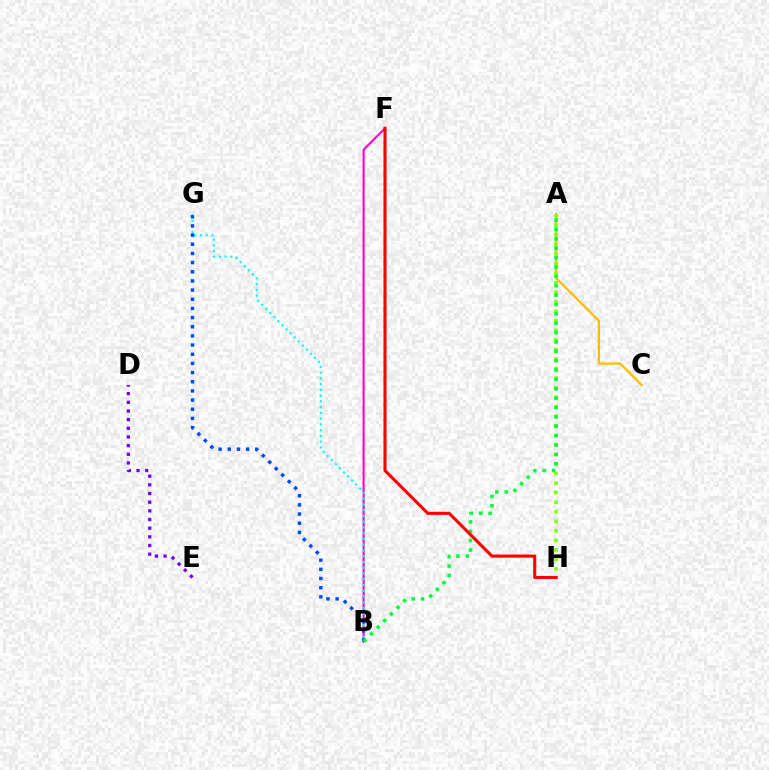{('D', 'E'): [{'color': '#7200ff', 'line_style': 'dotted', 'thickness': 2.35}], ('B', 'F'): [{'color': '#ff00cf', 'line_style': 'solid', 'thickness': 1.52}], ('A', 'C'): [{'color': '#ffbd00', 'line_style': 'solid', 'thickness': 1.64}], ('B', 'G'): [{'color': '#00fff6', 'line_style': 'dotted', 'thickness': 1.56}, {'color': '#004bff', 'line_style': 'dotted', 'thickness': 2.49}], ('A', 'H'): [{'color': '#84ff00', 'line_style': 'dotted', 'thickness': 2.59}], ('A', 'B'): [{'color': '#00ff39', 'line_style': 'dotted', 'thickness': 2.55}], ('F', 'H'): [{'color': '#ff0000', 'line_style': 'solid', 'thickness': 2.22}]}